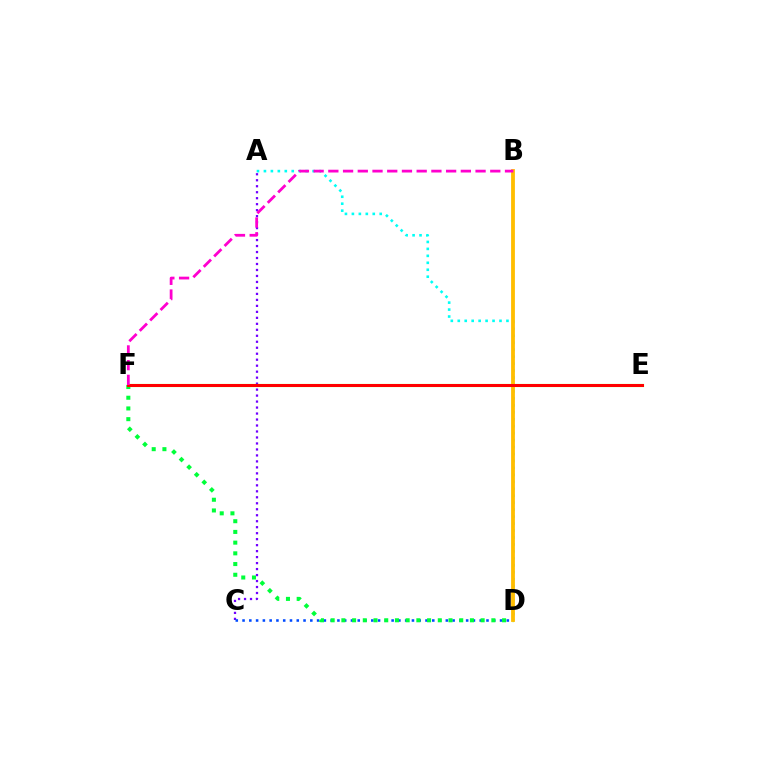{('A', 'C'): [{'color': '#7200ff', 'line_style': 'dotted', 'thickness': 1.63}], ('C', 'D'): [{'color': '#004bff', 'line_style': 'dotted', 'thickness': 1.84}], ('A', 'D'): [{'color': '#00fff6', 'line_style': 'dotted', 'thickness': 1.89}], ('E', 'F'): [{'color': '#84ff00', 'line_style': 'solid', 'thickness': 2.28}, {'color': '#ff0000', 'line_style': 'solid', 'thickness': 2.16}], ('D', 'F'): [{'color': '#00ff39', 'line_style': 'dotted', 'thickness': 2.91}], ('B', 'D'): [{'color': '#ffbd00', 'line_style': 'solid', 'thickness': 2.74}], ('B', 'F'): [{'color': '#ff00cf', 'line_style': 'dashed', 'thickness': 2.0}]}